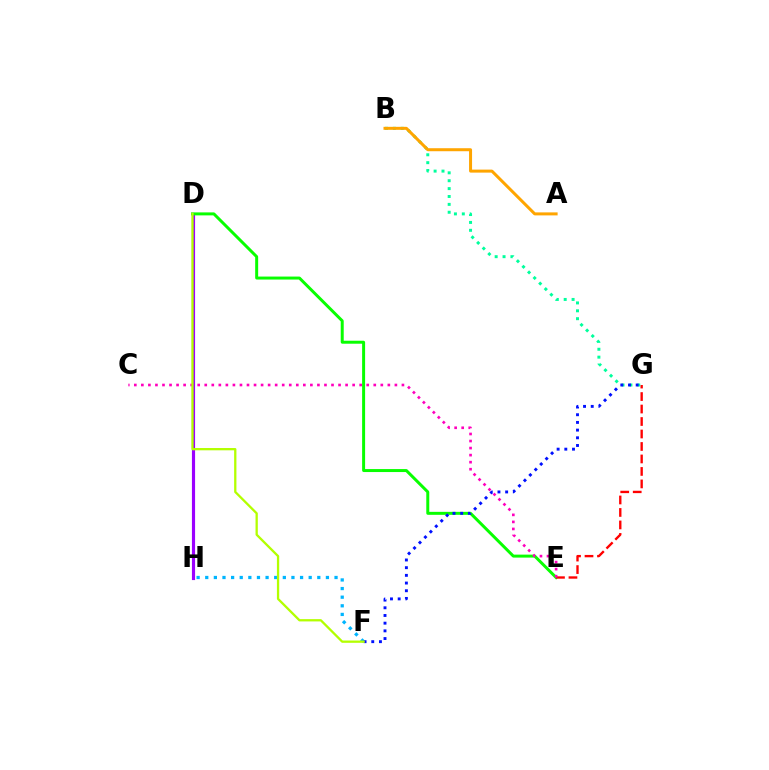{('F', 'H'): [{'color': '#00b5ff', 'line_style': 'dotted', 'thickness': 2.34}], ('D', 'H'): [{'color': '#9b00ff', 'line_style': 'solid', 'thickness': 2.27}], ('D', 'E'): [{'color': '#08ff00', 'line_style': 'solid', 'thickness': 2.15}], ('E', 'G'): [{'color': '#ff0000', 'line_style': 'dashed', 'thickness': 1.7}], ('C', 'E'): [{'color': '#ff00bd', 'line_style': 'dotted', 'thickness': 1.91}], ('B', 'G'): [{'color': '#00ff9d', 'line_style': 'dotted', 'thickness': 2.14}], ('F', 'G'): [{'color': '#0010ff', 'line_style': 'dotted', 'thickness': 2.09}], ('A', 'B'): [{'color': '#ffa500', 'line_style': 'solid', 'thickness': 2.16}], ('D', 'F'): [{'color': '#b3ff00', 'line_style': 'solid', 'thickness': 1.65}]}